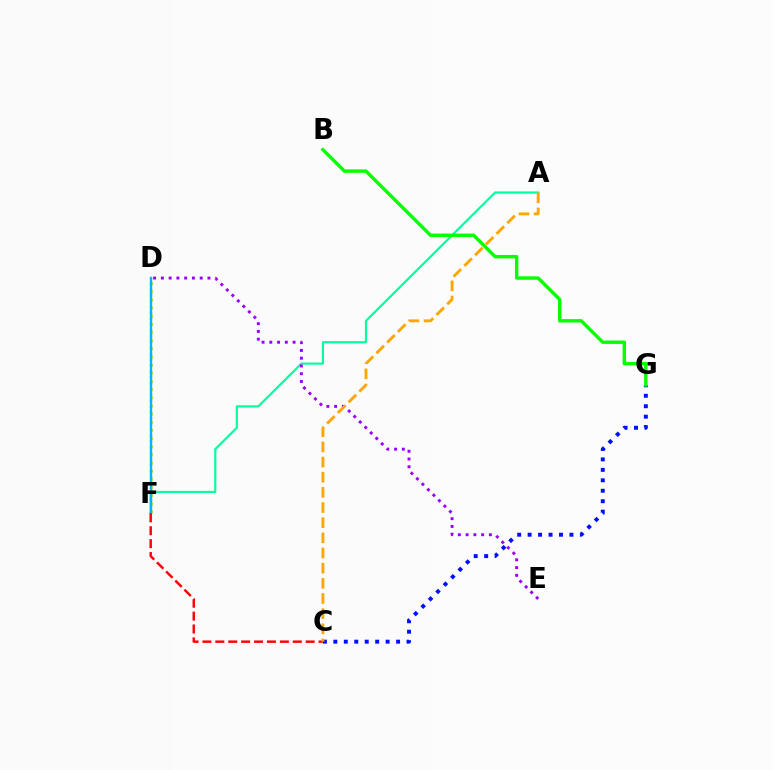{('D', 'F'): [{'color': '#b3ff00', 'line_style': 'dotted', 'thickness': 2.22}, {'color': '#ff00bd', 'line_style': 'dotted', 'thickness': 1.59}, {'color': '#00b5ff', 'line_style': 'solid', 'thickness': 1.7}], ('A', 'F'): [{'color': '#00ff9d', 'line_style': 'solid', 'thickness': 1.56}], ('D', 'E'): [{'color': '#9b00ff', 'line_style': 'dotted', 'thickness': 2.11}], ('C', 'G'): [{'color': '#0010ff', 'line_style': 'dotted', 'thickness': 2.84}], ('C', 'F'): [{'color': '#ff0000', 'line_style': 'dashed', 'thickness': 1.75}], ('A', 'C'): [{'color': '#ffa500', 'line_style': 'dashed', 'thickness': 2.06}], ('B', 'G'): [{'color': '#08ff00', 'line_style': 'solid', 'thickness': 2.46}]}